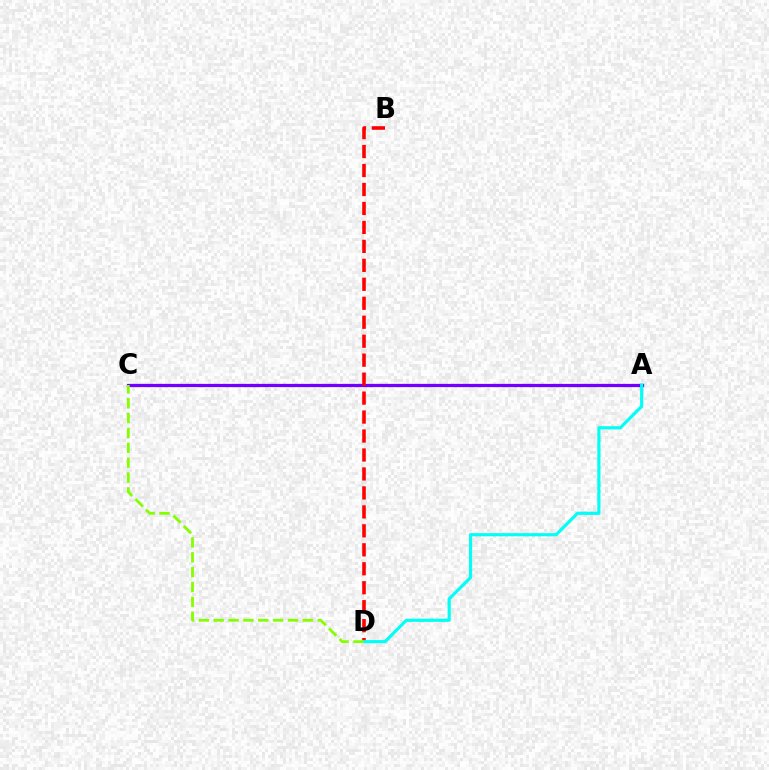{('A', 'C'): [{'color': '#7200ff', 'line_style': 'solid', 'thickness': 2.34}], ('B', 'D'): [{'color': '#ff0000', 'line_style': 'dashed', 'thickness': 2.58}], ('A', 'D'): [{'color': '#00fff6', 'line_style': 'solid', 'thickness': 2.27}], ('C', 'D'): [{'color': '#84ff00', 'line_style': 'dashed', 'thickness': 2.02}]}